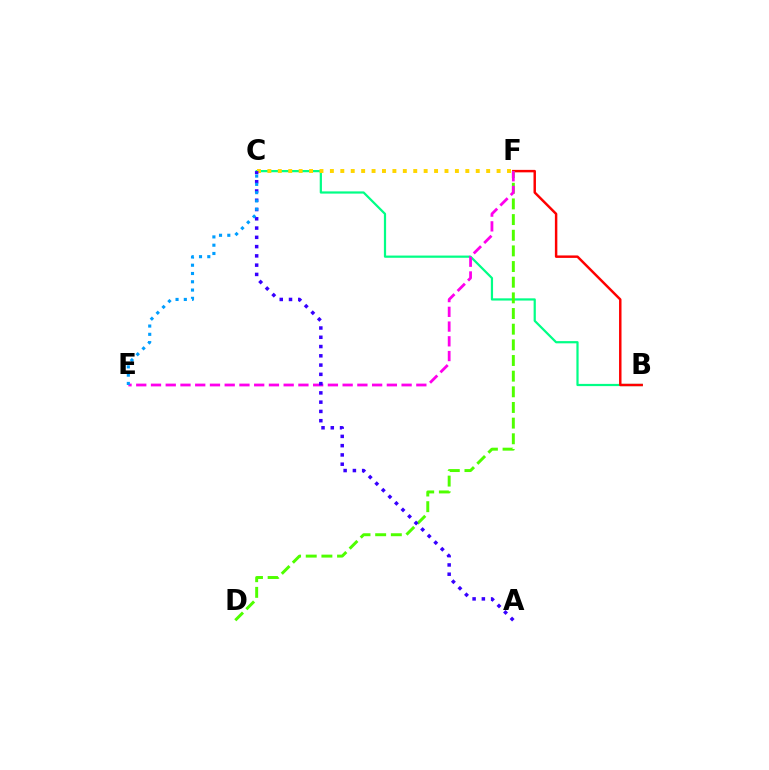{('B', 'C'): [{'color': '#00ff86', 'line_style': 'solid', 'thickness': 1.6}], ('B', 'F'): [{'color': '#ff0000', 'line_style': 'solid', 'thickness': 1.77}], ('D', 'F'): [{'color': '#4fff00', 'line_style': 'dashed', 'thickness': 2.13}], ('C', 'F'): [{'color': '#ffd500', 'line_style': 'dotted', 'thickness': 2.83}], ('E', 'F'): [{'color': '#ff00ed', 'line_style': 'dashed', 'thickness': 2.0}], ('A', 'C'): [{'color': '#3700ff', 'line_style': 'dotted', 'thickness': 2.52}], ('C', 'E'): [{'color': '#009eff', 'line_style': 'dotted', 'thickness': 2.25}]}